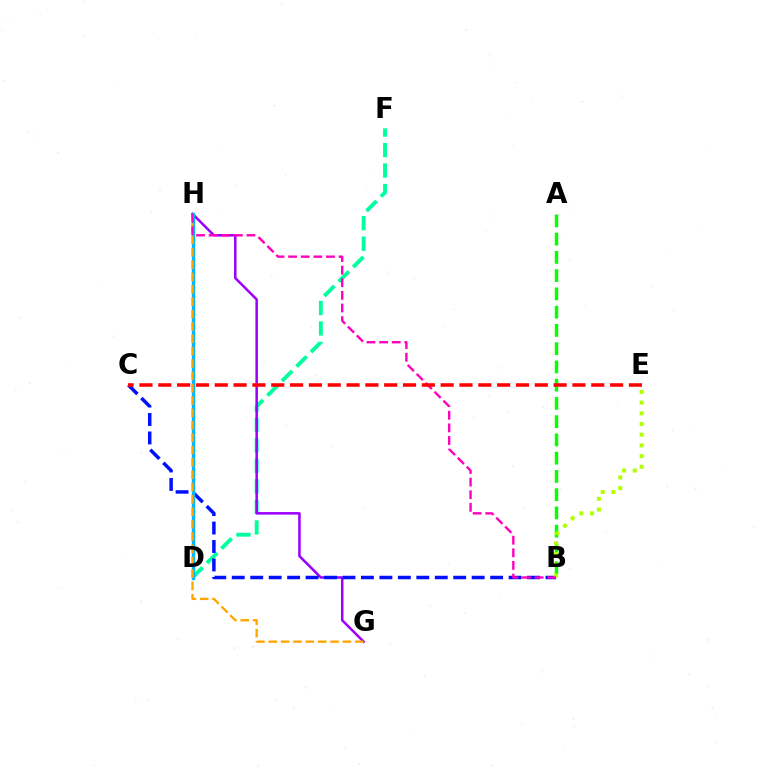{('D', 'F'): [{'color': '#00ff9d', 'line_style': 'dashed', 'thickness': 2.79}], ('A', 'B'): [{'color': '#08ff00', 'line_style': 'dashed', 'thickness': 2.48}], ('G', 'H'): [{'color': '#9b00ff', 'line_style': 'solid', 'thickness': 1.82}, {'color': '#ffa500', 'line_style': 'dashed', 'thickness': 1.68}], ('B', 'C'): [{'color': '#0010ff', 'line_style': 'dashed', 'thickness': 2.51}], ('D', 'H'): [{'color': '#00b5ff', 'line_style': 'solid', 'thickness': 2.4}], ('B', 'E'): [{'color': '#b3ff00', 'line_style': 'dotted', 'thickness': 2.9}], ('B', 'H'): [{'color': '#ff00bd', 'line_style': 'dashed', 'thickness': 1.71}], ('C', 'E'): [{'color': '#ff0000', 'line_style': 'dashed', 'thickness': 2.56}]}